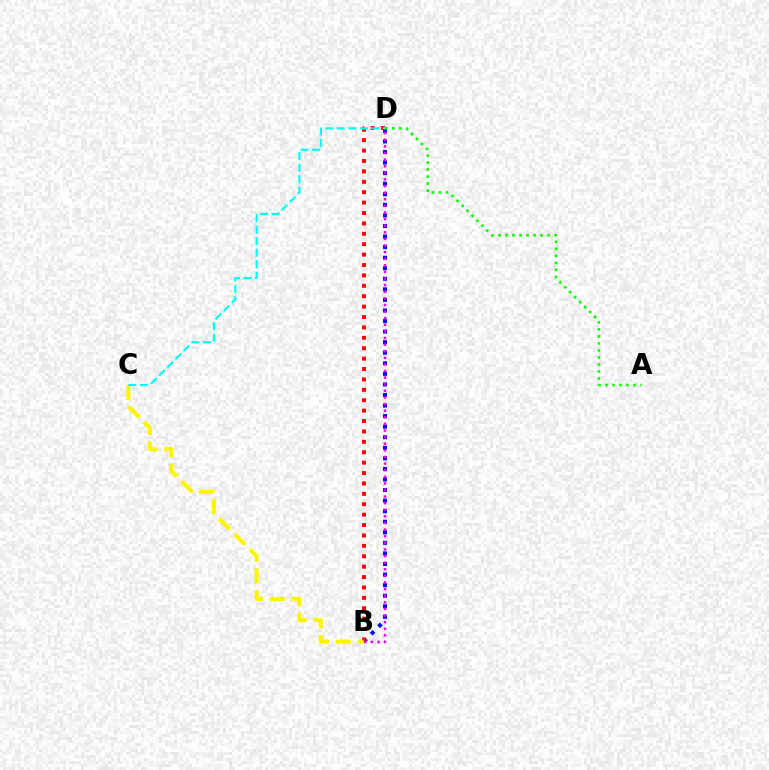{('B', 'D'): [{'color': '#0010ff', 'line_style': 'dotted', 'thickness': 2.87}, {'color': '#ff0000', 'line_style': 'dotted', 'thickness': 2.83}, {'color': '#ee00ff', 'line_style': 'dotted', 'thickness': 1.8}], ('A', 'D'): [{'color': '#08ff00', 'line_style': 'dotted', 'thickness': 1.91}], ('B', 'C'): [{'color': '#fcf500', 'line_style': 'dashed', 'thickness': 2.96}], ('C', 'D'): [{'color': '#00fff6', 'line_style': 'dashed', 'thickness': 1.57}]}